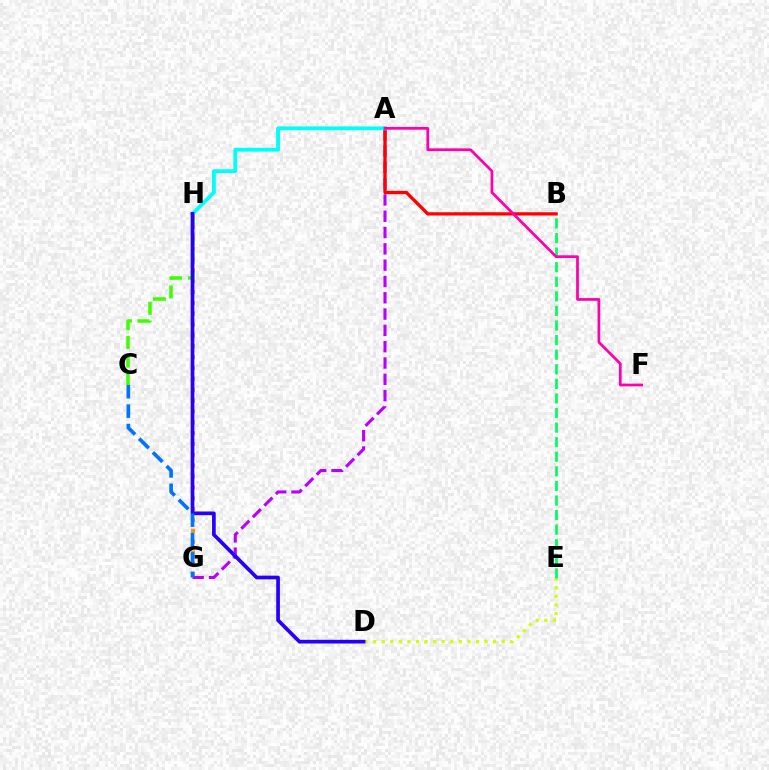{('C', 'H'): [{'color': '#3dff00', 'line_style': 'dashed', 'thickness': 2.54}], ('G', 'H'): [{'color': '#ff9400', 'line_style': 'dotted', 'thickness': 2.95}], ('D', 'E'): [{'color': '#d1ff00', 'line_style': 'dotted', 'thickness': 2.33}], ('B', 'E'): [{'color': '#00ff5c', 'line_style': 'dashed', 'thickness': 1.98}], ('A', 'G'): [{'color': '#b900ff', 'line_style': 'dashed', 'thickness': 2.22}], ('A', 'B'): [{'color': '#ff0000', 'line_style': 'solid', 'thickness': 2.37}], ('A', 'H'): [{'color': '#00fff6', 'line_style': 'solid', 'thickness': 2.75}], ('D', 'H'): [{'color': '#2500ff', 'line_style': 'solid', 'thickness': 2.66}], ('A', 'F'): [{'color': '#ff00ac', 'line_style': 'solid', 'thickness': 1.98}], ('C', 'G'): [{'color': '#0074ff', 'line_style': 'dashed', 'thickness': 2.63}]}